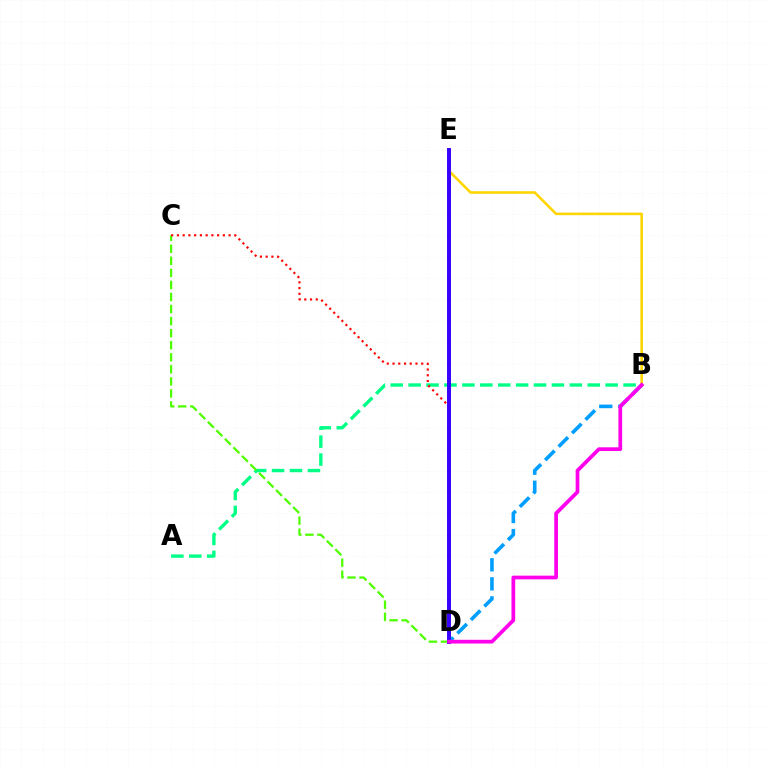{('A', 'B'): [{'color': '#00ff86', 'line_style': 'dashed', 'thickness': 2.43}], ('B', 'D'): [{'color': '#009eff', 'line_style': 'dashed', 'thickness': 2.59}, {'color': '#ff00ed', 'line_style': 'solid', 'thickness': 2.68}], ('C', 'D'): [{'color': '#4fff00', 'line_style': 'dashed', 'thickness': 1.64}, {'color': '#ff0000', 'line_style': 'dotted', 'thickness': 1.56}], ('B', 'E'): [{'color': '#ffd500', 'line_style': 'solid', 'thickness': 1.86}], ('D', 'E'): [{'color': '#3700ff', 'line_style': 'solid', 'thickness': 2.84}]}